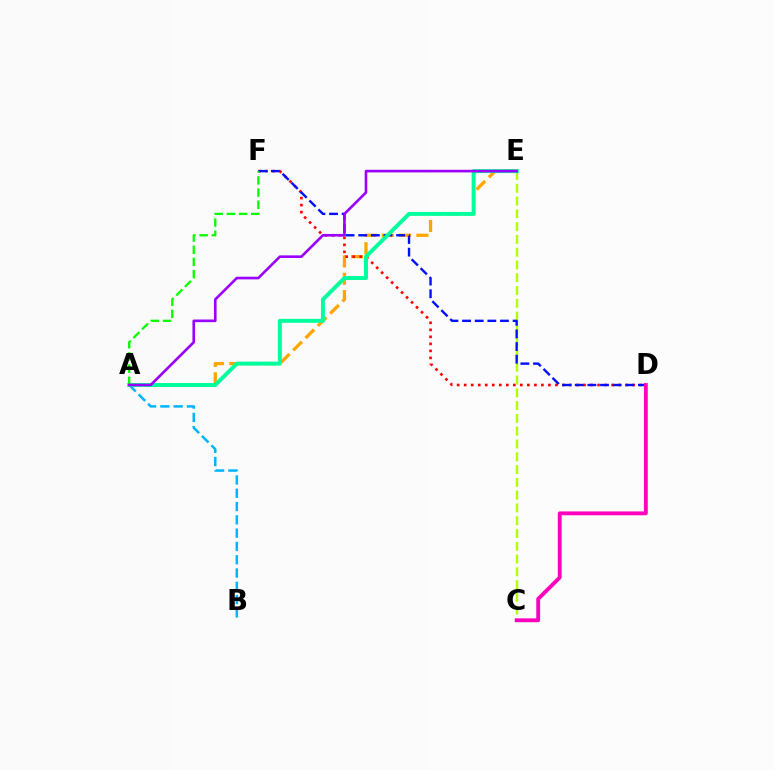{('A', 'E'): [{'color': '#ffa500', 'line_style': 'dashed', 'thickness': 2.36}, {'color': '#00ff9d', 'line_style': 'solid', 'thickness': 2.84}, {'color': '#9b00ff', 'line_style': 'solid', 'thickness': 1.89}], ('A', 'B'): [{'color': '#00b5ff', 'line_style': 'dashed', 'thickness': 1.81}], ('C', 'E'): [{'color': '#b3ff00', 'line_style': 'dashed', 'thickness': 1.74}], ('D', 'F'): [{'color': '#ff0000', 'line_style': 'dotted', 'thickness': 1.91}, {'color': '#0010ff', 'line_style': 'dashed', 'thickness': 1.72}], ('C', 'D'): [{'color': '#ff00bd', 'line_style': 'solid', 'thickness': 2.76}], ('A', 'F'): [{'color': '#08ff00', 'line_style': 'dashed', 'thickness': 1.65}]}